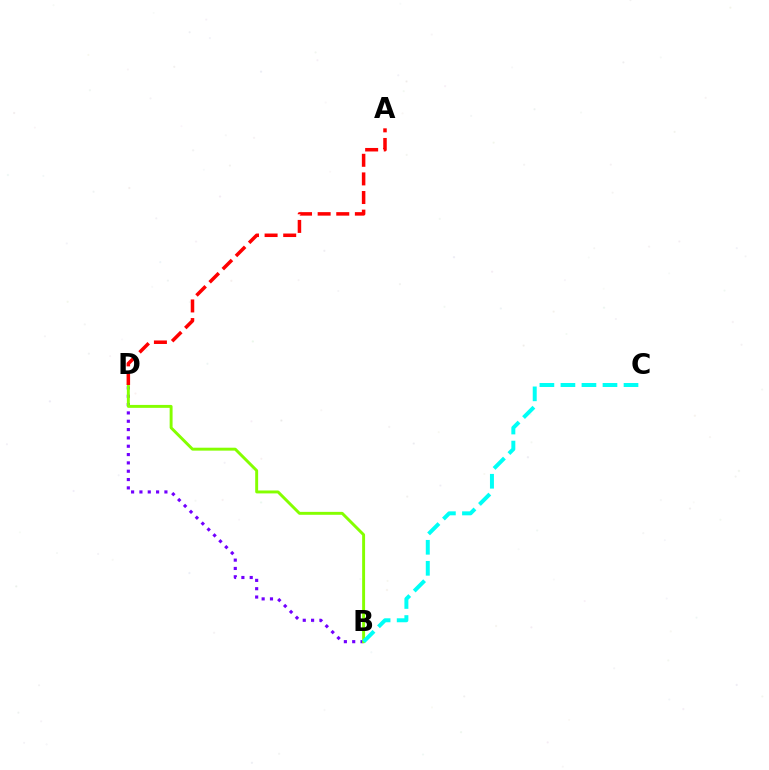{('B', 'D'): [{'color': '#7200ff', 'line_style': 'dotted', 'thickness': 2.26}, {'color': '#84ff00', 'line_style': 'solid', 'thickness': 2.11}], ('B', 'C'): [{'color': '#00fff6', 'line_style': 'dashed', 'thickness': 2.86}], ('A', 'D'): [{'color': '#ff0000', 'line_style': 'dashed', 'thickness': 2.53}]}